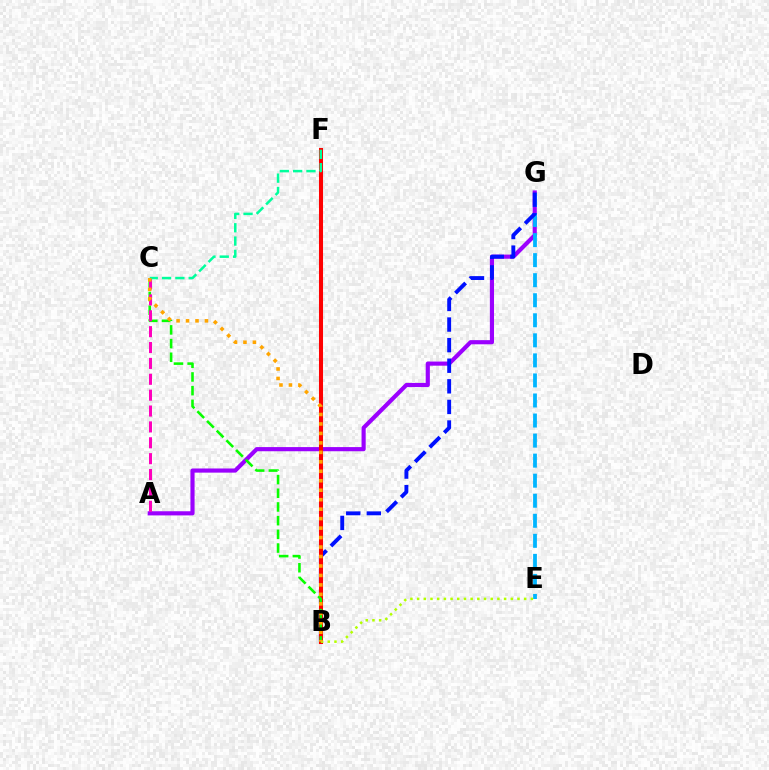{('A', 'G'): [{'color': '#9b00ff', 'line_style': 'solid', 'thickness': 2.99}], ('E', 'G'): [{'color': '#00b5ff', 'line_style': 'dashed', 'thickness': 2.72}], ('B', 'G'): [{'color': '#0010ff', 'line_style': 'dashed', 'thickness': 2.8}], ('B', 'F'): [{'color': '#ff0000', 'line_style': 'solid', 'thickness': 2.92}], ('B', 'C'): [{'color': '#08ff00', 'line_style': 'dashed', 'thickness': 1.86}, {'color': '#ffa500', 'line_style': 'dotted', 'thickness': 2.57}], ('A', 'C'): [{'color': '#ff00bd', 'line_style': 'dashed', 'thickness': 2.16}], ('B', 'E'): [{'color': '#b3ff00', 'line_style': 'dotted', 'thickness': 1.82}], ('C', 'F'): [{'color': '#00ff9d', 'line_style': 'dashed', 'thickness': 1.81}]}